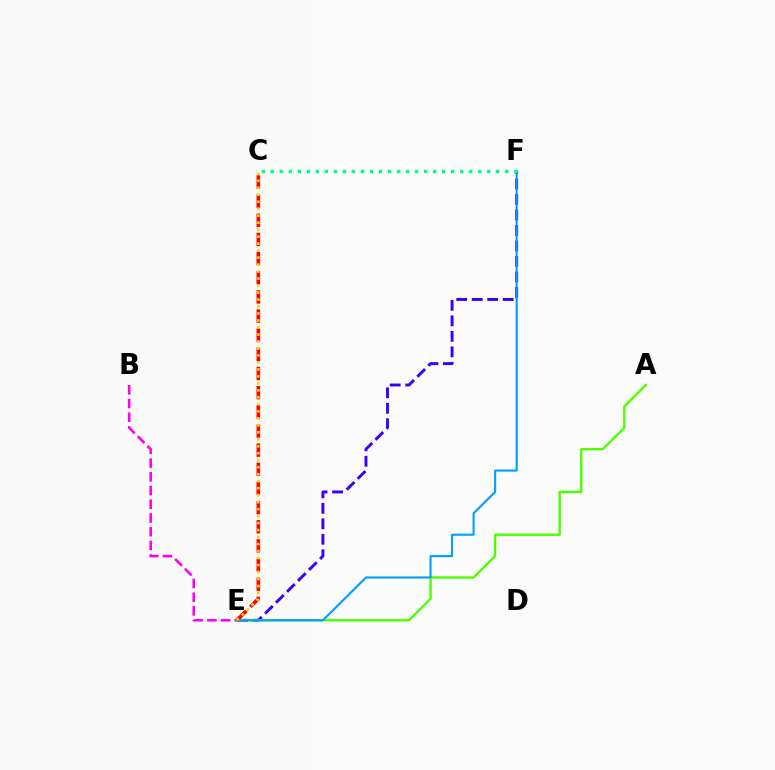{('E', 'F'): [{'color': '#3700ff', 'line_style': 'dashed', 'thickness': 2.11}, {'color': '#009eff', 'line_style': 'solid', 'thickness': 1.52}], ('A', 'E'): [{'color': '#4fff00', 'line_style': 'solid', 'thickness': 1.71}], ('B', 'E'): [{'color': '#ff00ed', 'line_style': 'dashed', 'thickness': 1.86}], ('C', 'E'): [{'color': '#ff0000', 'line_style': 'dashed', 'thickness': 2.6}, {'color': '#ffd500', 'line_style': 'dotted', 'thickness': 1.9}], ('C', 'F'): [{'color': '#00ff86', 'line_style': 'dotted', 'thickness': 2.45}]}